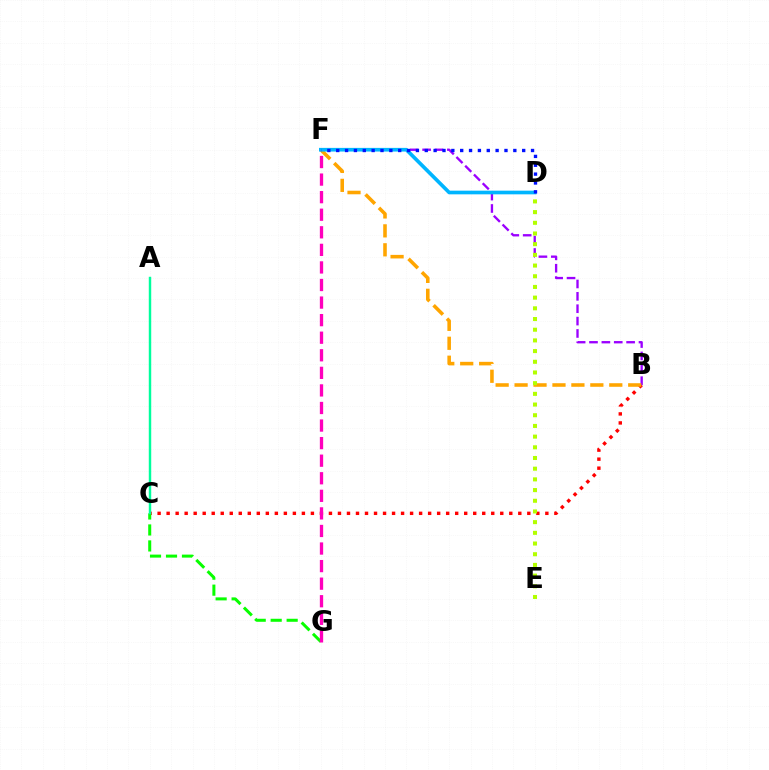{('B', 'C'): [{'color': '#ff0000', 'line_style': 'dotted', 'thickness': 2.45}], ('C', 'G'): [{'color': '#08ff00', 'line_style': 'dashed', 'thickness': 2.17}], ('B', 'F'): [{'color': '#9b00ff', 'line_style': 'dashed', 'thickness': 1.68}, {'color': '#ffa500', 'line_style': 'dashed', 'thickness': 2.57}], ('D', 'F'): [{'color': '#00b5ff', 'line_style': 'solid', 'thickness': 2.64}, {'color': '#0010ff', 'line_style': 'dotted', 'thickness': 2.41}], ('A', 'C'): [{'color': '#00ff9d', 'line_style': 'solid', 'thickness': 1.76}], ('D', 'E'): [{'color': '#b3ff00', 'line_style': 'dotted', 'thickness': 2.9}], ('F', 'G'): [{'color': '#ff00bd', 'line_style': 'dashed', 'thickness': 2.39}]}